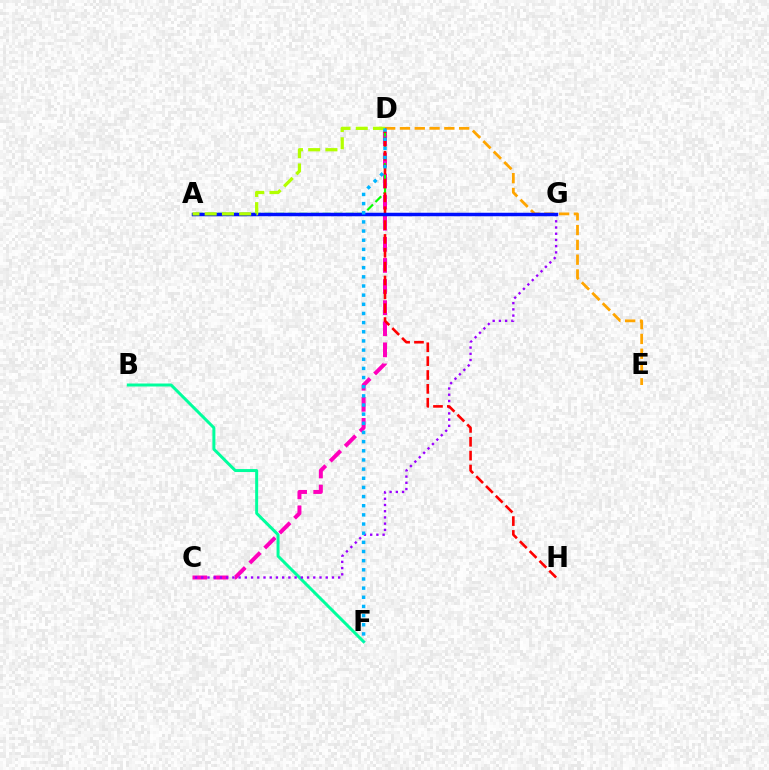{('C', 'D'): [{'color': '#ff00bd', 'line_style': 'dashed', 'thickness': 2.87}], ('B', 'F'): [{'color': '#00ff9d', 'line_style': 'solid', 'thickness': 2.15}], ('C', 'G'): [{'color': '#9b00ff', 'line_style': 'dotted', 'thickness': 1.69}], ('A', 'D'): [{'color': '#08ff00', 'line_style': 'dashed', 'thickness': 1.57}, {'color': '#b3ff00', 'line_style': 'dashed', 'thickness': 2.34}], ('D', 'E'): [{'color': '#ffa500', 'line_style': 'dashed', 'thickness': 2.01}], ('D', 'H'): [{'color': '#ff0000', 'line_style': 'dashed', 'thickness': 1.88}], ('A', 'G'): [{'color': '#0010ff', 'line_style': 'solid', 'thickness': 2.52}], ('D', 'F'): [{'color': '#00b5ff', 'line_style': 'dotted', 'thickness': 2.49}]}